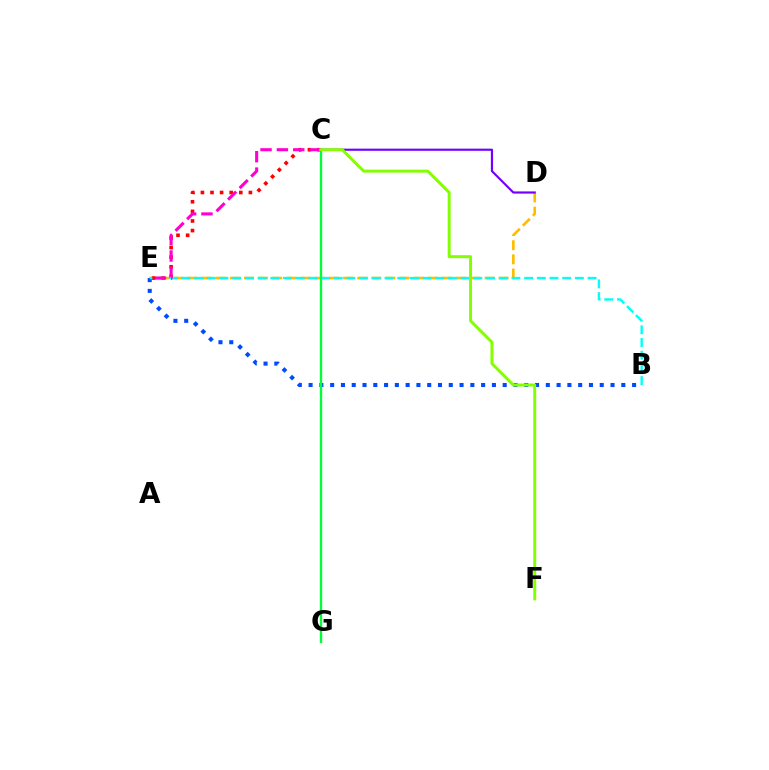{('D', 'E'): [{'color': '#ffbd00', 'line_style': 'dashed', 'thickness': 1.92}], ('C', 'E'): [{'color': '#ff0000', 'line_style': 'dotted', 'thickness': 2.61}, {'color': '#ff00cf', 'line_style': 'dashed', 'thickness': 2.22}], ('B', 'E'): [{'color': '#004bff', 'line_style': 'dotted', 'thickness': 2.93}, {'color': '#00fff6', 'line_style': 'dashed', 'thickness': 1.72}], ('C', 'D'): [{'color': '#7200ff', 'line_style': 'solid', 'thickness': 1.56}], ('C', 'G'): [{'color': '#00ff39', 'line_style': 'solid', 'thickness': 1.68}], ('C', 'F'): [{'color': '#84ff00', 'line_style': 'solid', 'thickness': 2.14}]}